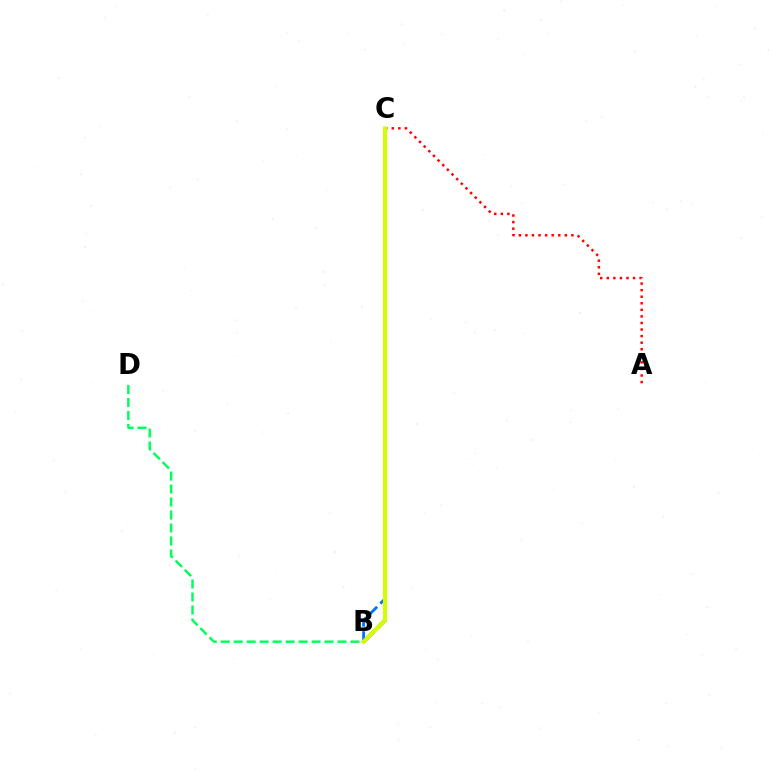{('A', 'C'): [{'color': '#ff0000', 'line_style': 'dotted', 'thickness': 1.78}], ('B', 'C'): [{'color': '#b900ff', 'line_style': 'dashed', 'thickness': 2.71}, {'color': '#0074ff', 'line_style': 'dashed', 'thickness': 2.04}, {'color': '#d1ff00', 'line_style': 'solid', 'thickness': 2.93}], ('B', 'D'): [{'color': '#00ff5c', 'line_style': 'dashed', 'thickness': 1.76}]}